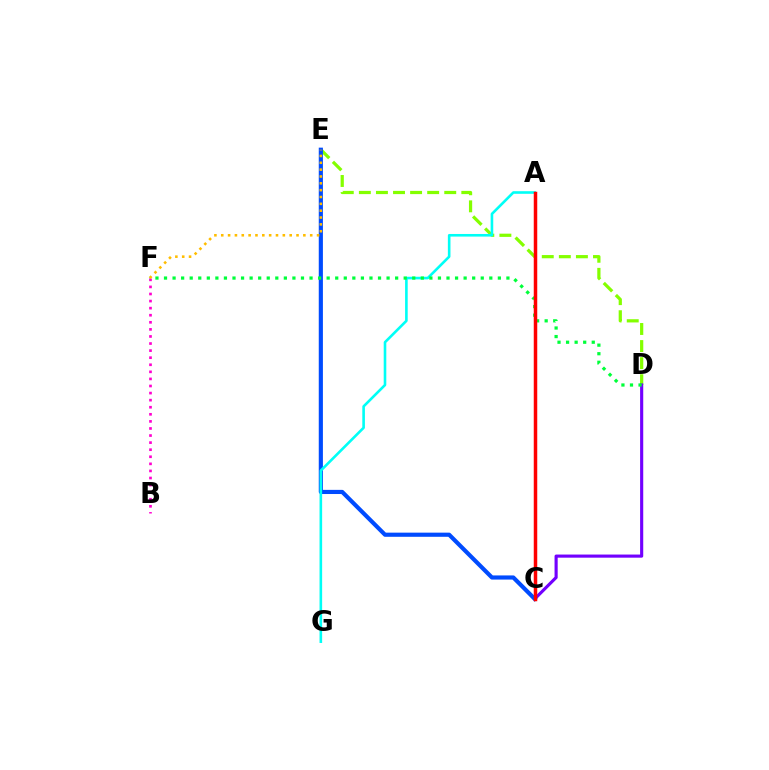{('D', 'E'): [{'color': '#84ff00', 'line_style': 'dashed', 'thickness': 2.32}], ('C', 'D'): [{'color': '#7200ff', 'line_style': 'solid', 'thickness': 2.25}], ('C', 'E'): [{'color': '#004bff', 'line_style': 'solid', 'thickness': 2.99}], ('A', 'G'): [{'color': '#00fff6', 'line_style': 'solid', 'thickness': 1.88}], ('D', 'F'): [{'color': '#00ff39', 'line_style': 'dotted', 'thickness': 2.33}], ('B', 'F'): [{'color': '#ff00cf', 'line_style': 'dotted', 'thickness': 1.92}], ('A', 'C'): [{'color': '#ff0000', 'line_style': 'solid', 'thickness': 2.52}], ('E', 'F'): [{'color': '#ffbd00', 'line_style': 'dotted', 'thickness': 1.86}]}